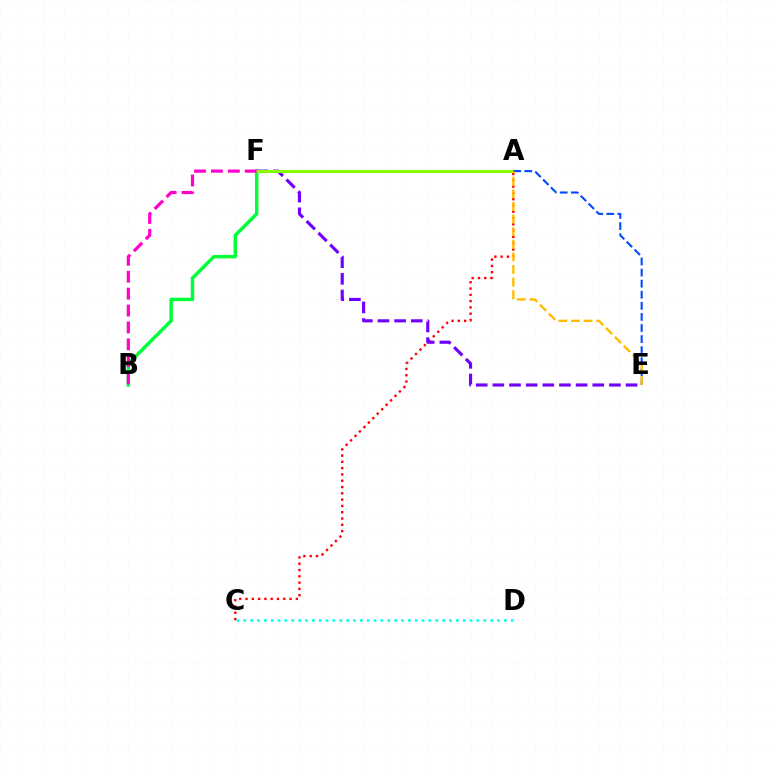{('B', 'F'): [{'color': '#00ff39', 'line_style': 'solid', 'thickness': 2.48}, {'color': '#ff00cf', 'line_style': 'dashed', 'thickness': 2.3}], ('A', 'C'): [{'color': '#ff0000', 'line_style': 'dotted', 'thickness': 1.71}], ('C', 'D'): [{'color': '#00fff6', 'line_style': 'dotted', 'thickness': 1.86}], ('E', 'F'): [{'color': '#7200ff', 'line_style': 'dashed', 'thickness': 2.26}], ('A', 'F'): [{'color': '#84ff00', 'line_style': 'solid', 'thickness': 2.19}], ('A', 'E'): [{'color': '#004bff', 'line_style': 'dashed', 'thickness': 1.51}, {'color': '#ffbd00', 'line_style': 'dashed', 'thickness': 1.71}]}